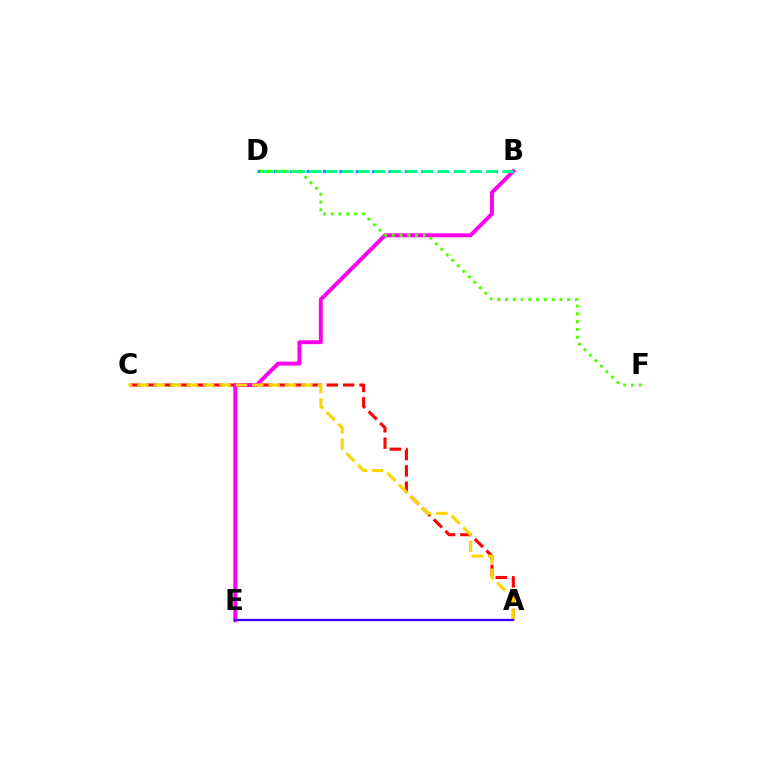{('A', 'C'): [{'color': '#ff0000', 'line_style': 'dashed', 'thickness': 2.23}, {'color': '#ffd500', 'line_style': 'dashed', 'thickness': 2.23}], ('B', 'E'): [{'color': '#ff00ed', 'line_style': 'solid', 'thickness': 2.82}], ('B', 'D'): [{'color': '#009eff', 'line_style': 'dotted', 'thickness': 2.22}, {'color': '#00ff86', 'line_style': 'dashed', 'thickness': 2.18}], ('D', 'F'): [{'color': '#4fff00', 'line_style': 'dotted', 'thickness': 2.11}], ('A', 'E'): [{'color': '#3700ff', 'line_style': 'solid', 'thickness': 1.61}]}